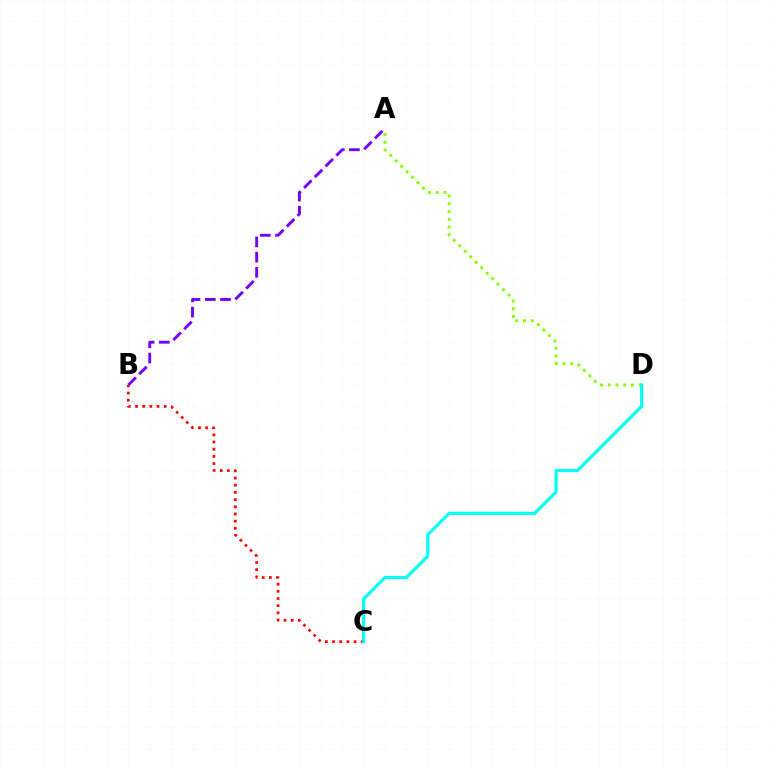{('A', 'B'): [{'color': '#7200ff', 'line_style': 'dashed', 'thickness': 2.07}], ('A', 'D'): [{'color': '#84ff00', 'line_style': 'dotted', 'thickness': 2.1}], ('B', 'C'): [{'color': '#ff0000', 'line_style': 'dotted', 'thickness': 1.95}], ('C', 'D'): [{'color': '#00fff6', 'line_style': 'solid', 'thickness': 2.26}]}